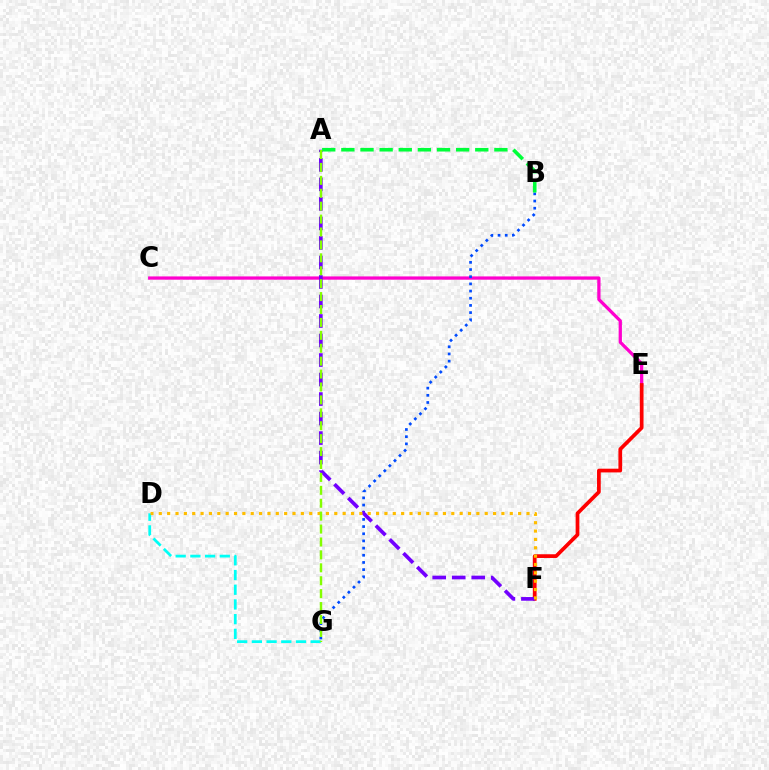{('D', 'G'): [{'color': '#00fff6', 'line_style': 'dashed', 'thickness': 2.0}], ('C', 'E'): [{'color': '#ff00cf', 'line_style': 'solid', 'thickness': 2.35}], ('E', 'F'): [{'color': '#ff0000', 'line_style': 'solid', 'thickness': 2.68}], ('B', 'G'): [{'color': '#004bff', 'line_style': 'dotted', 'thickness': 1.95}], ('A', 'F'): [{'color': '#7200ff', 'line_style': 'dashed', 'thickness': 2.65}], ('A', 'B'): [{'color': '#00ff39', 'line_style': 'dashed', 'thickness': 2.6}], ('D', 'F'): [{'color': '#ffbd00', 'line_style': 'dotted', 'thickness': 2.27}], ('A', 'G'): [{'color': '#84ff00', 'line_style': 'dashed', 'thickness': 1.75}]}